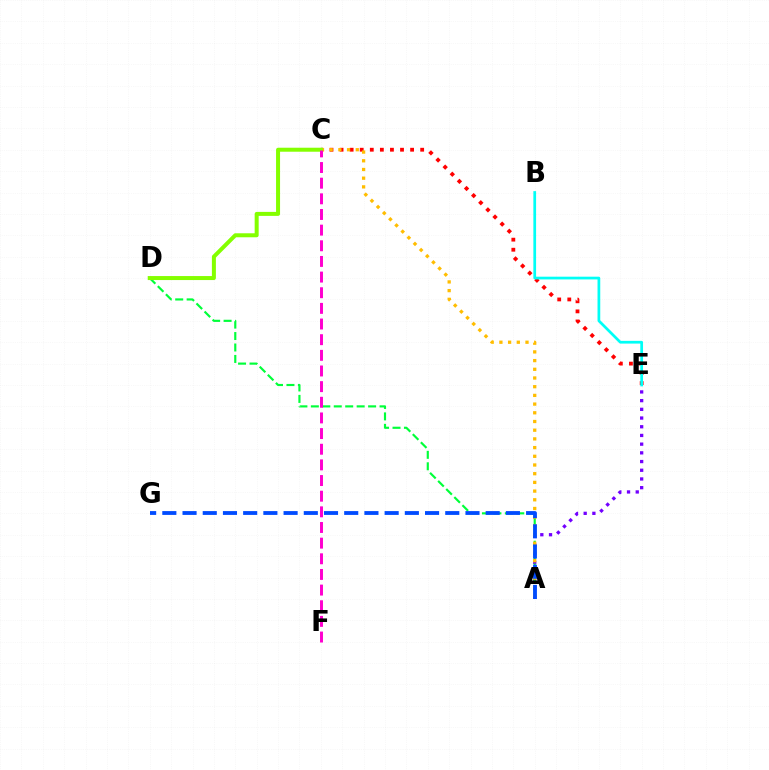{('C', 'E'): [{'color': '#ff0000', 'line_style': 'dotted', 'thickness': 2.74}], ('A', 'E'): [{'color': '#7200ff', 'line_style': 'dotted', 'thickness': 2.36}], ('A', 'D'): [{'color': '#00ff39', 'line_style': 'dashed', 'thickness': 1.56}], ('A', 'C'): [{'color': '#ffbd00', 'line_style': 'dotted', 'thickness': 2.36}], ('B', 'E'): [{'color': '#00fff6', 'line_style': 'solid', 'thickness': 1.97}], ('C', 'D'): [{'color': '#84ff00', 'line_style': 'solid', 'thickness': 2.88}], ('C', 'F'): [{'color': '#ff00cf', 'line_style': 'dashed', 'thickness': 2.13}], ('A', 'G'): [{'color': '#004bff', 'line_style': 'dashed', 'thickness': 2.75}]}